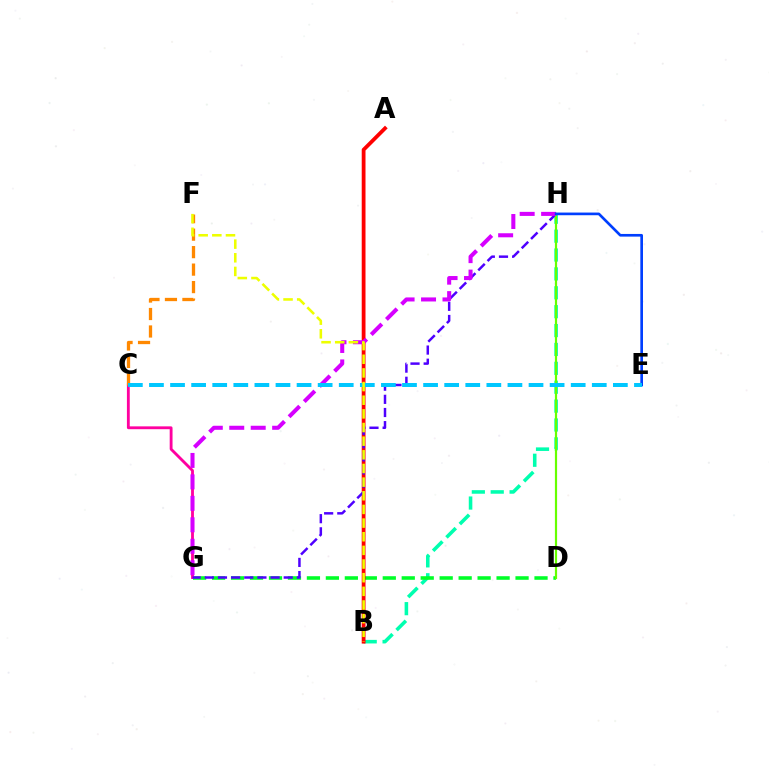{('B', 'H'): [{'color': '#00ffaf', 'line_style': 'dashed', 'thickness': 2.57}], ('D', 'G'): [{'color': '#00ff27', 'line_style': 'dashed', 'thickness': 2.58}], ('C', 'G'): [{'color': '#ff00a0', 'line_style': 'solid', 'thickness': 2.04}], ('A', 'B'): [{'color': '#ff0000', 'line_style': 'solid', 'thickness': 2.73}], ('G', 'H'): [{'color': '#4f00ff', 'line_style': 'dashed', 'thickness': 1.79}, {'color': '#d600ff', 'line_style': 'dashed', 'thickness': 2.91}], ('C', 'F'): [{'color': '#ff8800', 'line_style': 'dashed', 'thickness': 2.37}], ('D', 'H'): [{'color': '#66ff00', 'line_style': 'solid', 'thickness': 1.58}], ('E', 'H'): [{'color': '#003fff', 'line_style': 'solid', 'thickness': 1.92}], ('C', 'E'): [{'color': '#00c7ff', 'line_style': 'dashed', 'thickness': 2.86}], ('B', 'F'): [{'color': '#eeff00', 'line_style': 'dashed', 'thickness': 1.85}]}